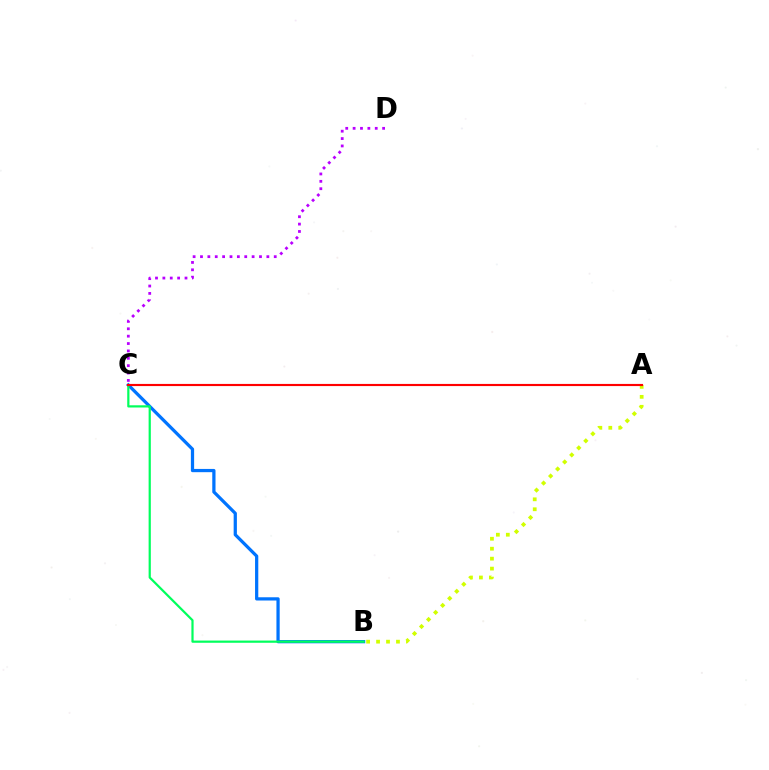{('B', 'C'): [{'color': '#0074ff', 'line_style': 'solid', 'thickness': 2.33}, {'color': '#00ff5c', 'line_style': 'solid', 'thickness': 1.59}], ('A', 'B'): [{'color': '#d1ff00', 'line_style': 'dotted', 'thickness': 2.71}], ('A', 'C'): [{'color': '#ff0000', 'line_style': 'solid', 'thickness': 1.55}], ('C', 'D'): [{'color': '#b900ff', 'line_style': 'dotted', 'thickness': 2.0}]}